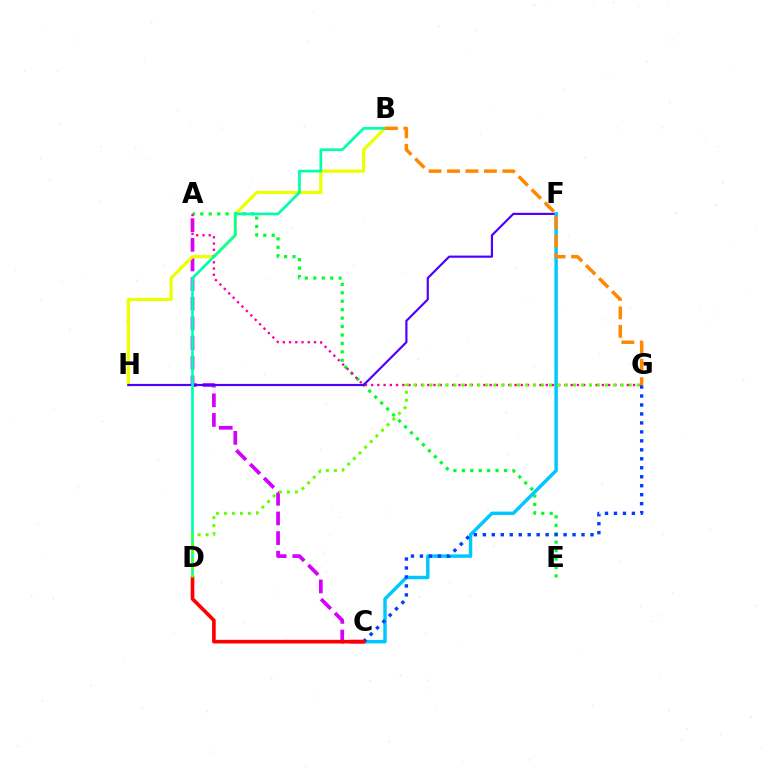{('A', 'C'): [{'color': '#d600ff', 'line_style': 'dashed', 'thickness': 2.67}], ('B', 'H'): [{'color': '#eeff00', 'line_style': 'solid', 'thickness': 2.33}], ('A', 'E'): [{'color': '#00ff27', 'line_style': 'dotted', 'thickness': 2.29}], ('A', 'G'): [{'color': '#ff00a0', 'line_style': 'dotted', 'thickness': 1.69}], ('F', 'H'): [{'color': '#4f00ff', 'line_style': 'solid', 'thickness': 1.57}], ('C', 'F'): [{'color': '#00c7ff', 'line_style': 'solid', 'thickness': 2.48}], ('C', 'G'): [{'color': '#003fff', 'line_style': 'dotted', 'thickness': 2.44}], ('B', 'D'): [{'color': '#00ffaf', 'line_style': 'solid', 'thickness': 1.95}], ('C', 'D'): [{'color': '#ff0000', 'line_style': 'solid', 'thickness': 2.62}], ('D', 'G'): [{'color': '#66ff00', 'line_style': 'dotted', 'thickness': 2.17}], ('B', 'G'): [{'color': '#ff8800', 'line_style': 'dashed', 'thickness': 2.51}]}